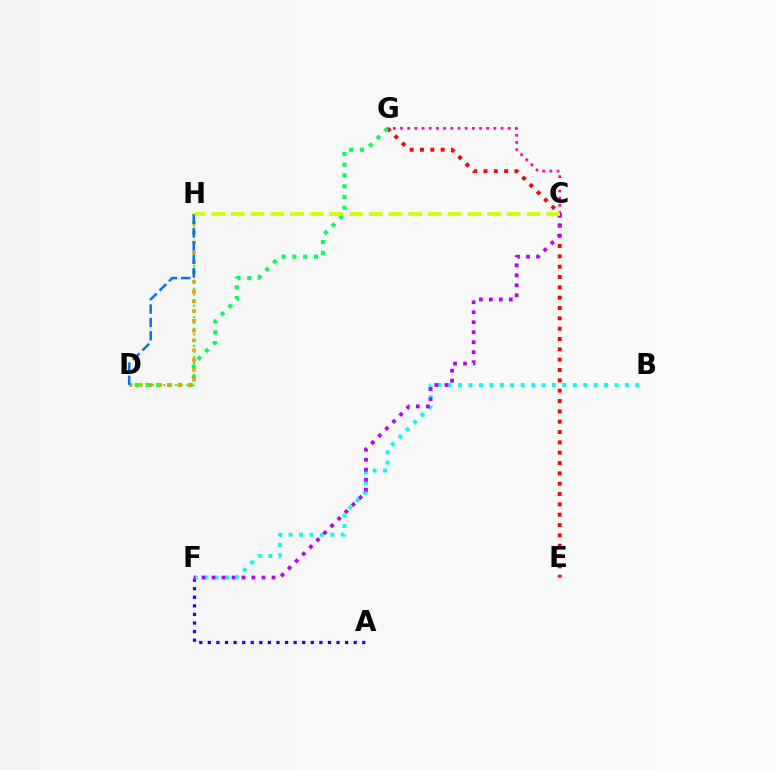{('E', 'G'): [{'color': '#ff0000', 'line_style': 'dotted', 'thickness': 2.81}], ('C', 'G'): [{'color': '#ff00ac', 'line_style': 'dotted', 'thickness': 1.95}], ('A', 'F'): [{'color': '#2500ff', 'line_style': 'dotted', 'thickness': 2.33}], ('D', 'G'): [{'color': '#00ff5c', 'line_style': 'dotted', 'thickness': 2.93}], ('B', 'F'): [{'color': '#00fff6', 'line_style': 'dotted', 'thickness': 2.83}], ('D', 'H'): [{'color': '#ff9400', 'line_style': 'dotted', 'thickness': 2.66}, {'color': '#3dff00', 'line_style': 'dotted', 'thickness': 1.56}, {'color': '#0074ff', 'line_style': 'dashed', 'thickness': 1.82}], ('C', 'F'): [{'color': '#b900ff', 'line_style': 'dotted', 'thickness': 2.72}], ('C', 'H'): [{'color': '#d1ff00', 'line_style': 'dashed', 'thickness': 2.68}]}